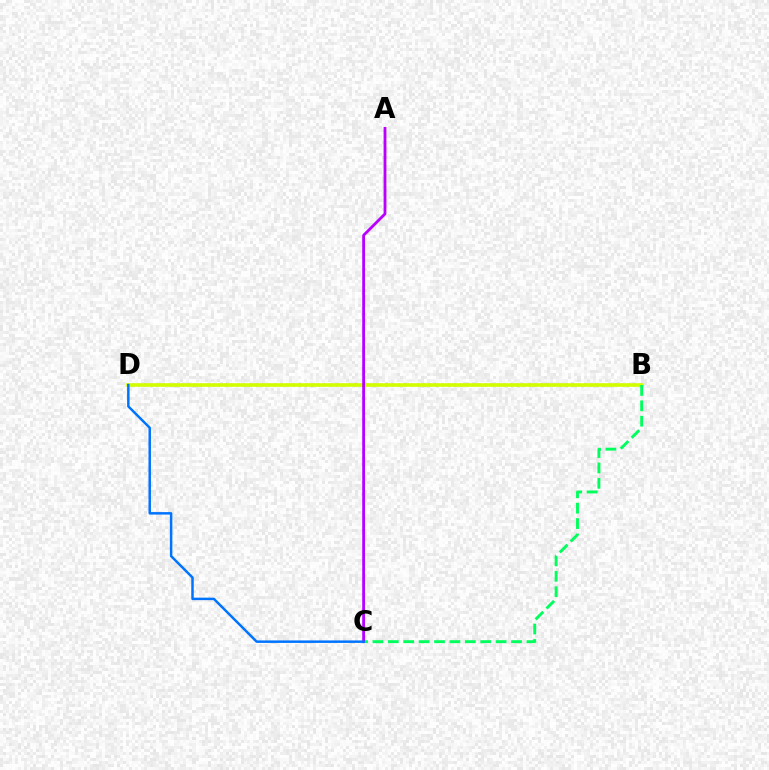{('B', 'D'): [{'color': '#ff0000', 'line_style': 'dotted', 'thickness': 1.68}, {'color': '#d1ff00', 'line_style': 'solid', 'thickness': 2.58}], ('B', 'C'): [{'color': '#00ff5c', 'line_style': 'dashed', 'thickness': 2.09}], ('A', 'C'): [{'color': '#b900ff', 'line_style': 'solid', 'thickness': 2.02}], ('C', 'D'): [{'color': '#0074ff', 'line_style': 'solid', 'thickness': 1.79}]}